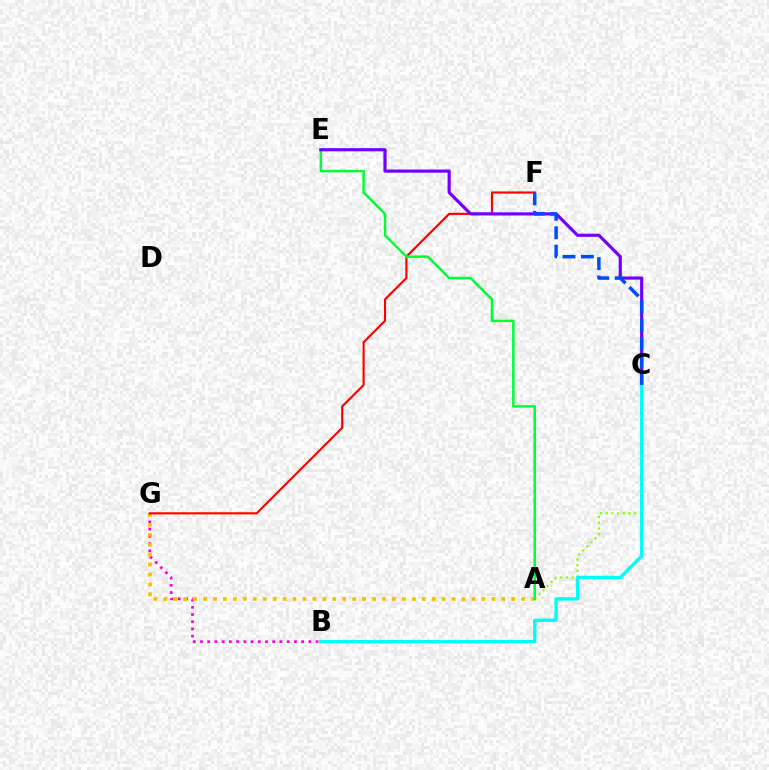{('B', 'G'): [{'color': '#ff00cf', 'line_style': 'dotted', 'thickness': 1.96}], ('A', 'G'): [{'color': '#ffbd00', 'line_style': 'dotted', 'thickness': 2.7}], ('F', 'G'): [{'color': '#ff0000', 'line_style': 'solid', 'thickness': 1.55}], ('A', 'C'): [{'color': '#84ff00', 'line_style': 'dotted', 'thickness': 1.55}], ('A', 'E'): [{'color': '#00ff39', 'line_style': 'solid', 'thickness': 1.8}], ('C', 'E'): [{'color': '#7200ff', 'line_style': 'solid', 'thickness': 2.27}], ('B', 'C'): [{'color': '#00fff6', 'line_style': 'solid', 'thickness': 2.46}], ('C', 'F'): [{'color': '#004bff', 'line_style': 'dashed', 'thickness': 2.5}]}